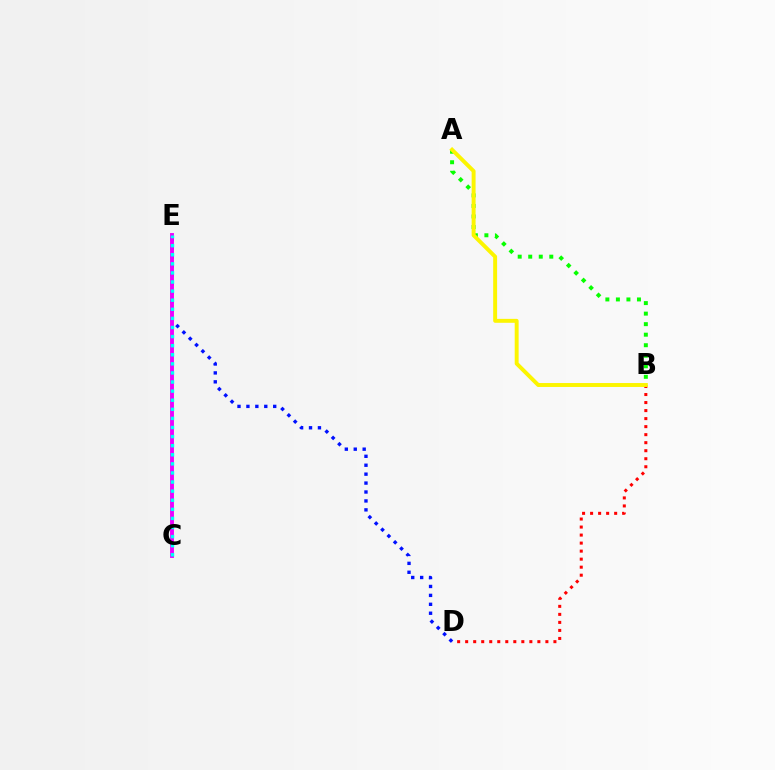{('D', 'E'): [{'color': '#0010ff', 'line_style': 'dotted', 'thickness': 2.43}], ('B', 'D'): [{'color': '#ff0000', 'line_style': 'dotted', 'thickness': 2.18}], ('A', 'B'): [{'color': '#08ff00', 'line_style': 'dotted', 'thickness': 2.86}, {'color': '#fcf500', 'line_style': 'solid', 'thickness': 2.83}], ('C', 'E'): [{'color': '#ee00ff', 'line_style': 'solid', 'thickness': 2.79}, {'color': '#00fff6', 'line_style': 'dotted', 'thickness': 2.47}]}